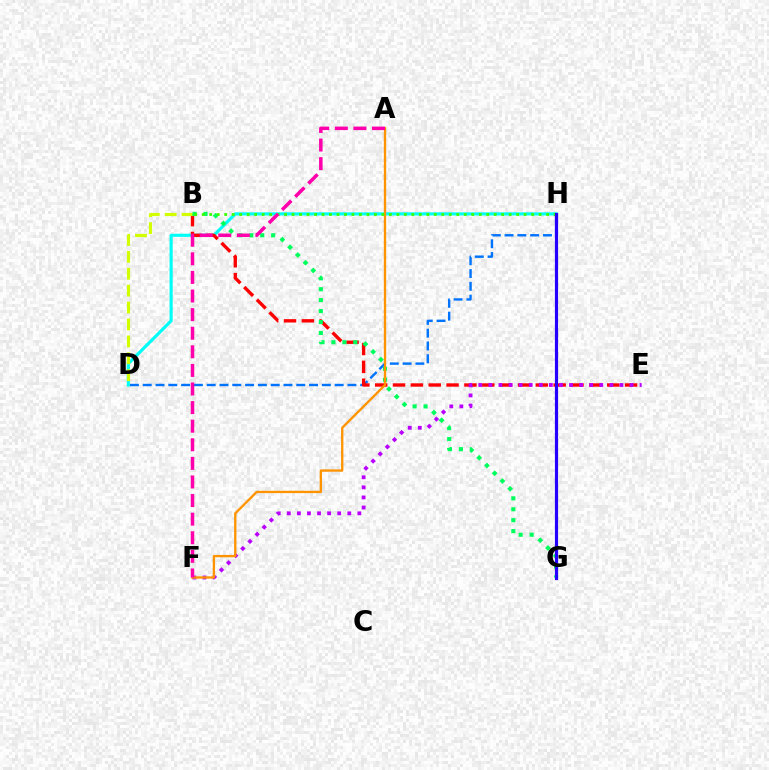{('D', 'H'): [{'color': '#00fff6', 'line_style': 'solid', 'thickness': 2.26}, {'color': '#0074ff', 'line_style': 'dashed', 'thickness': 1.74}], ('B', 'E'): [{'color': '#ff0000', 'line_style': 'dashed', 'thickness': 2.42}], ('B', 'D'): [{'color': '#d1ff00', 'line_style': 'dashed', 'thickness': 2.3}], ('E', 'F'): [{'color': '#b900ff', 'line_style': 'dotted', 'thickness': 2.74}], ('B', 'G'): [{'color': '#00ff5c', 'line_style': 'dotted', 'thickness': 2.97}], ('A', 'F'): [{'color': '#ff9400', 'line_style': 'solid', 'thickness': 1.68}, {'color': '#ff00ac', 'line_style': 'dashed', 'thickness': 2.53}], ('B', 'H'): [{'color': '#3dff00', 'line_style': 'dotted', 'thickness': 2.03}], ('G', 'H'): [{'color': '#2500ff', 'line_style': 'solid', 'thickness': 2.29}]}